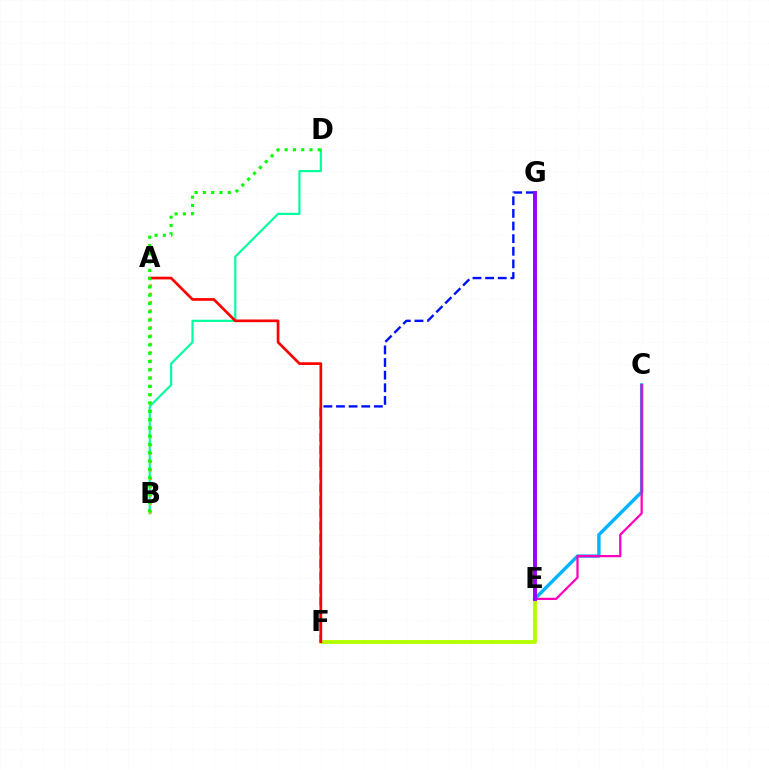{('B', 'D'): [{'color': '#00ff9d', 'line_style': 'solid', 'thickness': 1.56}, {'color': '#08ff00', 'line_style': 'dotted', 'thickness': 2.25}], ('C', 'E'): [{'color': '#00b5ff', 'line_style': 'solid', 'thickness': 2.46}, {'color': '#ff00bd', 'line_style': 'solid', 'thickness': 1.62}], ('A', 'B'): [{'color': '#ffa500', 'line_style': 'dotted', 'thickness': 2.28}], ('E', 'F'): [{'color': '#b3ff00', 'line_style': 'solid', 'thickness': 2.76}], ('F', 'G'): [{'color': '#0010ff', 'line_style': 'dashed', 'thickness': 1.72}], ('A', 'F'): [{'color': '#ff0000', 'line_style': 'solid', 'thickness': 1.93}], ('E', 'G'): [{'color': '#9b00ff', 'line_style': 'solid', 'thickness': 2.82}]}